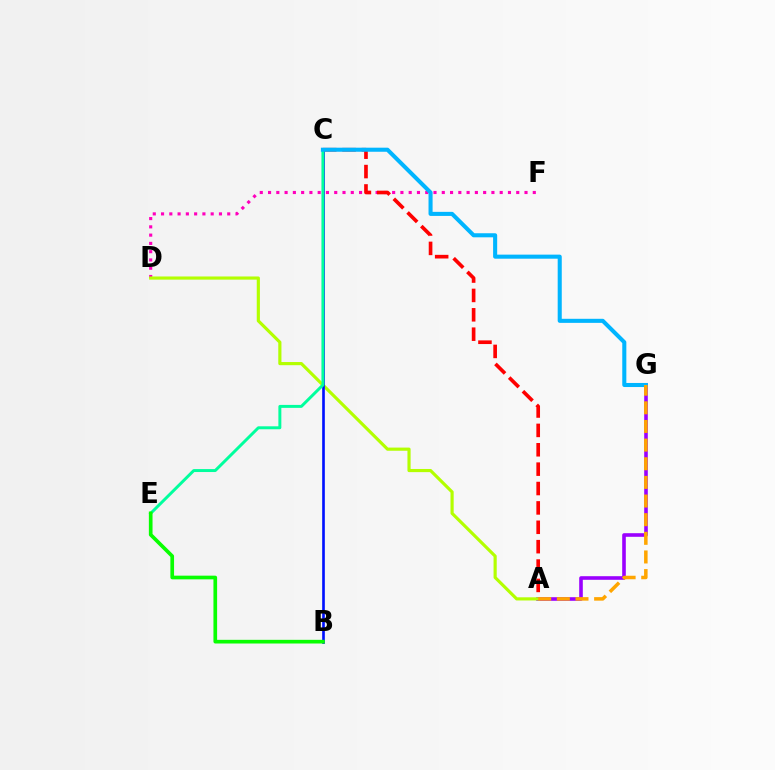{('A', 'G'): [{'color': '#9b00ff', 'line_style': 'solid', 'thickness': 2.59}, {'color': '#ffa500', 'line_style': 'dashed', 'thickness': 2.53}], ('D', 'F'): [{'color': '#ff00bd', 'line_style': 'dotted', 'thickness': 2.25}], ('A', 'C'): [{'color': '#ff0000', 'line_style': 'dashed', 'thickness': 2.63}], ('A', 'D'): [{'color': '#b3ff00', 'line_style': 'solid', 'thickness': 2.27}], ('B', 'C'): [{'color': '#0010ff', 'line_style': 'solid', 'thickness': 1.91}], ('C', 'E'): [{'color': '#00ff9d', 'line_style': 'solid', 'thickness': 2.13}], ('C', 'G'): [{'color': '#00b5ff', 'line_style': 'solid', 'thickness': 2.93}], ('B', 'E'): [{'color': '#08ff00', 'line_style': 'solid', 'thickness': 2.65}]}